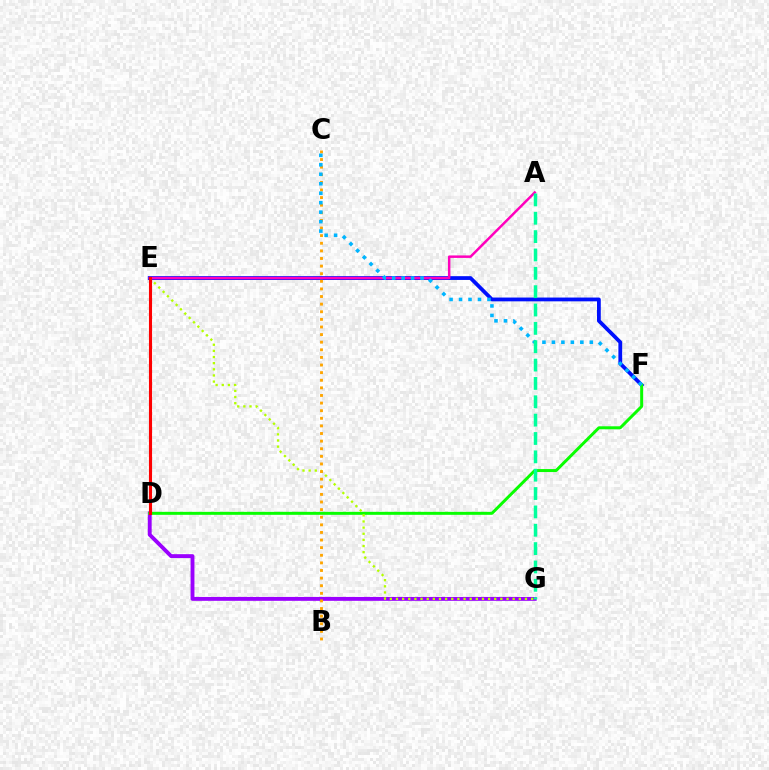{('E', 'F'): [{'color': '#0010ff', 'line_style': 'solid', 'thickness': 2.72}], ('D', 'G'): [{'color': '#9b00ff', 'line_style': 'solid', 'thickness': 2.79}], ('A', 'E'): [{'color': '#ff00bd', 'line_style': 'solid', 'thickness': 1.79}], ('D', 'F'): [{'color': '#08ff00', 'line_style': 'solid', 'thickness': 2.14}], ('E', 'G'): [{'color': '#b3ff00', 'line_style': 'dotted', 'thickness': 1.67}], ('B', 'C'): [{'color': '#ffa500', 'line_style': 'dotted', 'thickness': 2.07}], ('D', 'E'): [{'color': '#ff0000', 'line_style': 'solid', 'thickness': 2.23}], ('C', 'F'): [{'color': '#00b5ff', 'line_style': 'dotted', 'thickness': 2.57}], ('A', 'G'): [{'color': '#00ff9d', 'line_style': 'dashed', 'thickness': 2.49}]}